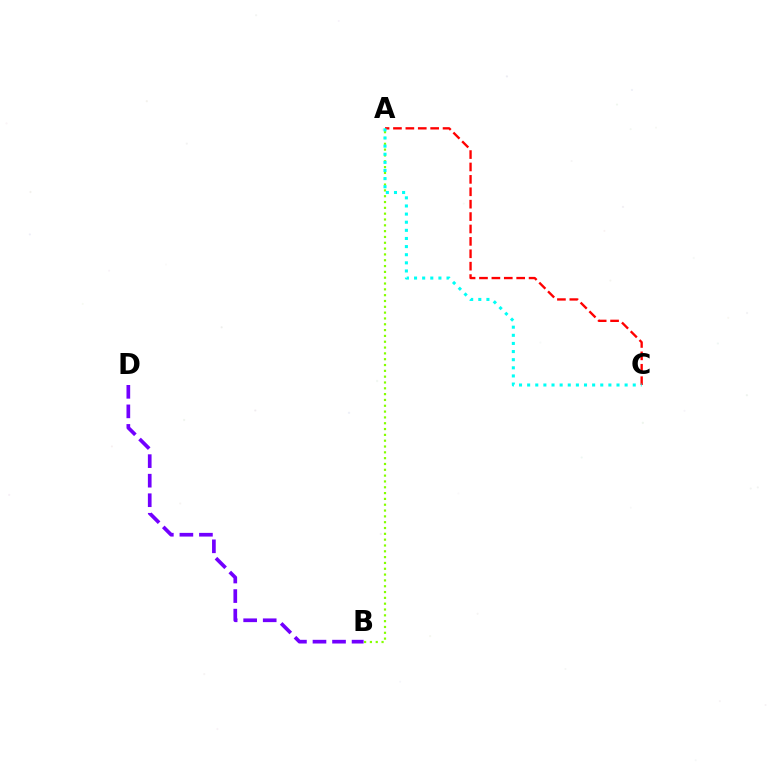{('A', 'B'): [{'color': '#84ff00', 'line_style': 'dotted', 'thickness': 1.58}], ('B', 'D'): [{'color': '#7200ff', 'line_style': 'dashed', 'thickness': 2.65}], ('A', 'C'): [{'color': '#ff0000', 'line_style': 'dashed', 'thickness': 1.68}, {'color': '#00fff6', 'line_style': 'dotted', 'thickness': 2.21}]}